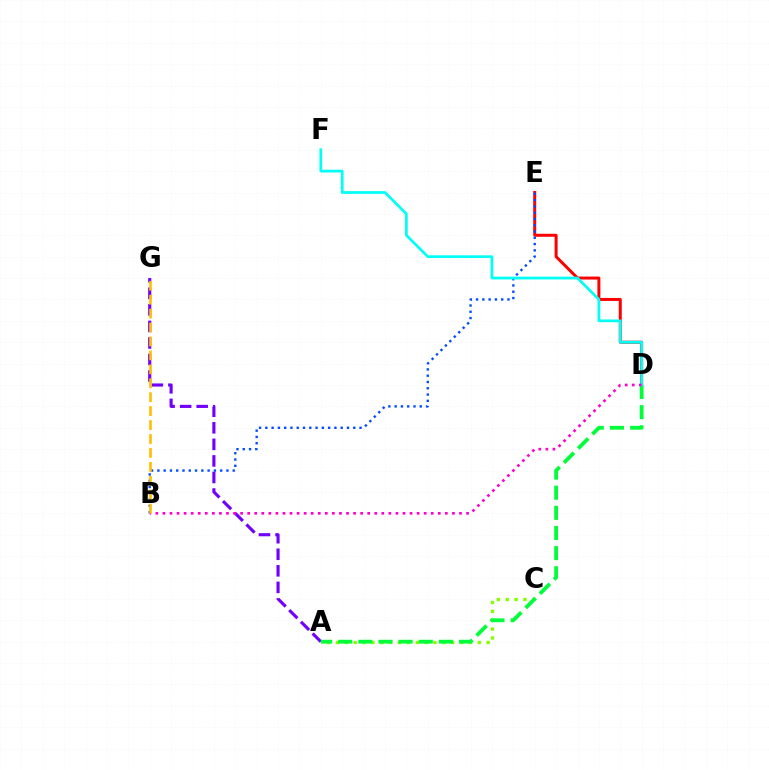{('A', 'C'): [{'color': '#84ff00', 'line_style': 'dotted', 'thickness': 2.41}], ('D', 'E'): [{'color': '#ff0000', 'line_style': 'solid', 'thickness': 2.15}], ('B', 'E'): [{'color': '#004bff', 'line_style': 'dotted', 'thickness': 1.71}], ('A', 'G'): [{'color': '#7200ff', 'line_style': 'dashed', 'thickness': 2.25}], ('A', 'D'): [{'color': '#00ff39', 'line_style': 'dashed', 'thickness': 2.74}], ('D', 'F'): [{'color': '#00fff6', 'line_style': 'solid', 'thickness': 1.97}], ('B', 'D'): [{'color': '#ff00cf', 'line_style': 'dotted', 'thickness': 1.92}], ('B', 'G'): [{'color': '#ffbd00', 'line_style': 'dashed', 'thickness': 1.89}]}